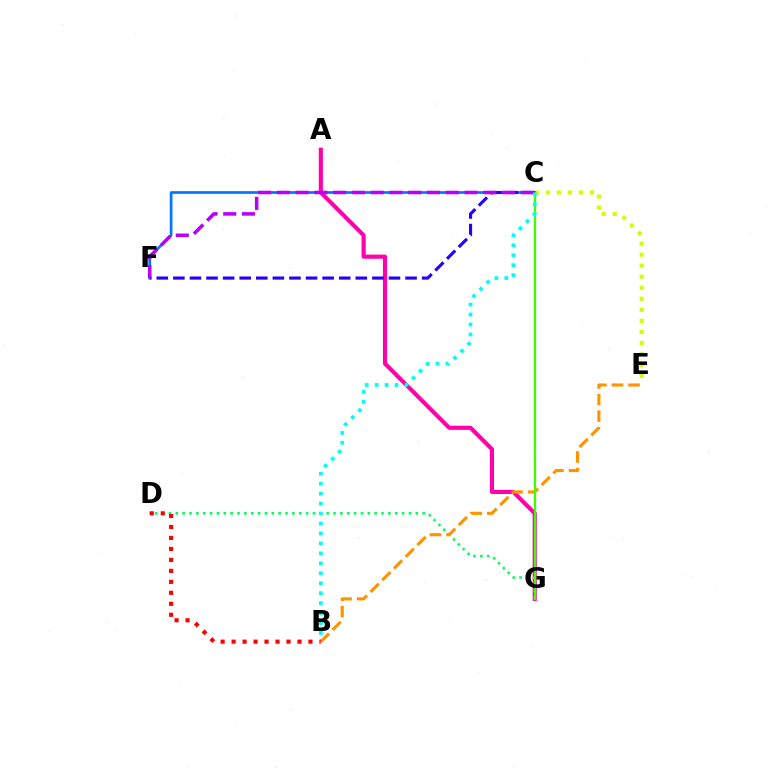{('C', 'E'): [{'color': '#d1ff00', 'line_style': 'dotted', 'thickness': 3.0}], ('C', 'F'): [{'color': '#0074ff', 'line_style': 'solid', 'thickness': 1.92}, {'color': '#2500ff', 'line_style': 'dashed', 'thickness': 2.25}, {'color': '#b900ff', 'line_style': 'dashed', 'thickness': 2.55}], ('A', 'G'): [{'color': '#ff00ac', 'line_style': 'solid', 'thickness': 2.96}], ('D', 'G'): [{'color': '#00ff5c', 'line_style': 'dotted', 'thickness': 1.86}], ('B', 'E'): [{'color': '#ff9400', 'line_style': 'dashed', 'thickness': 2.25}], ('C', 'G'): [{'color': '#3dff00', 'line_style': 'solid', 'thickness': 1.64}], ('B', 'D'): [{'color': '#ff0000', 'line_style': 'dotted', 'thickness': 2.98}], ('B', 'C'): [{'color': '#00fff6', 'line_style': 'dotted', 'thickness': 2.7}]}